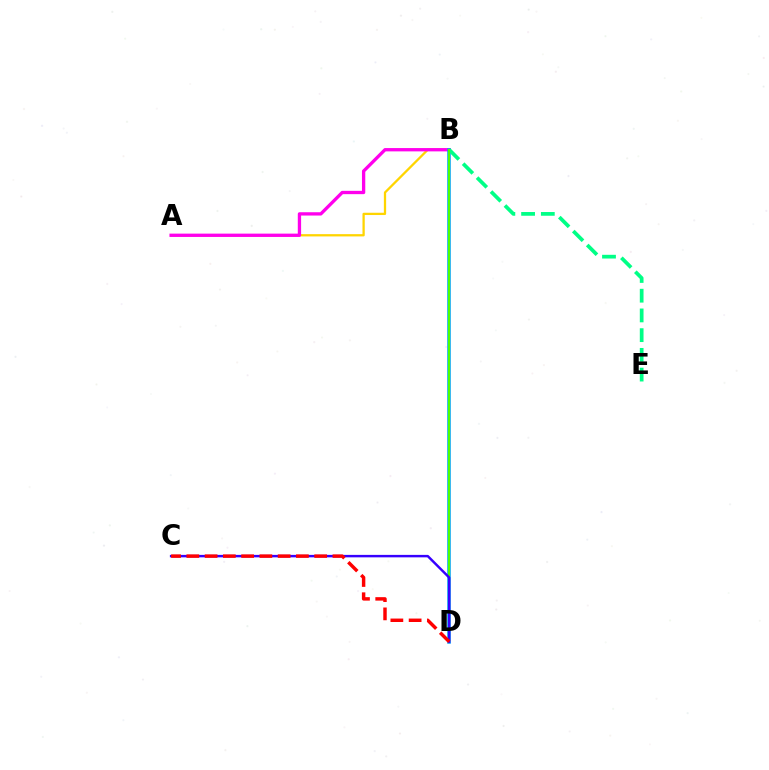{('A', 'B'): [{'color': '#ffd500', 'line_style': 'solid', 'thickness': 1.64}, {'color': '#ff00ed', 'line_style': 'solid', 'thickness': 2.38}], ('B', 'D'): [{'color': '#009eff', 'line_style': 'solid', 'thickness': 2.53}, {'color': '#4fff00', 'line_style': 'solid', 'thickness': 1.54}], ('B', 'E'): [{'color': '#00ff86', 'line_style': 'dashed', 'thickness': 2.68}], ('C', 'D'): [{'color': '#3700ff', 'line_style': 'solid', 'thickness': 1.77}, {'color': '#ff0000', 'line_style': 'dashed', 'thickness': 2.48}]}